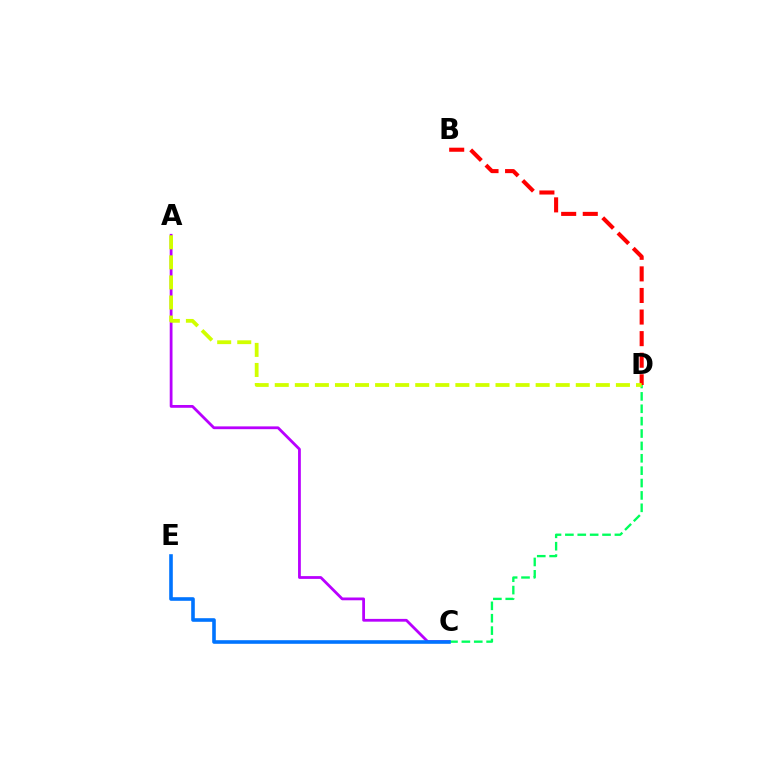{('B', 'D'): [{'color': '#ff0000', 'line_style': 'dashed', 'thickness': 2.93}], ('A', 'C'): [{'color': '#b900ff', 'line_style': 'solid', 'thickness': 2.01}], ('C', 'D'): [{'color': '#00ff5c', 'line_style': 'dashed', 'thickness': 1.68}], ('C', 'E'): [{'color': '#0074ff', 'line_style': 'solid', 'thickness': 2.59}], ('A', 'D'): [{'color': '#d1ff00', 'line_style': 'dashed', 'thickness': 2.73}]}